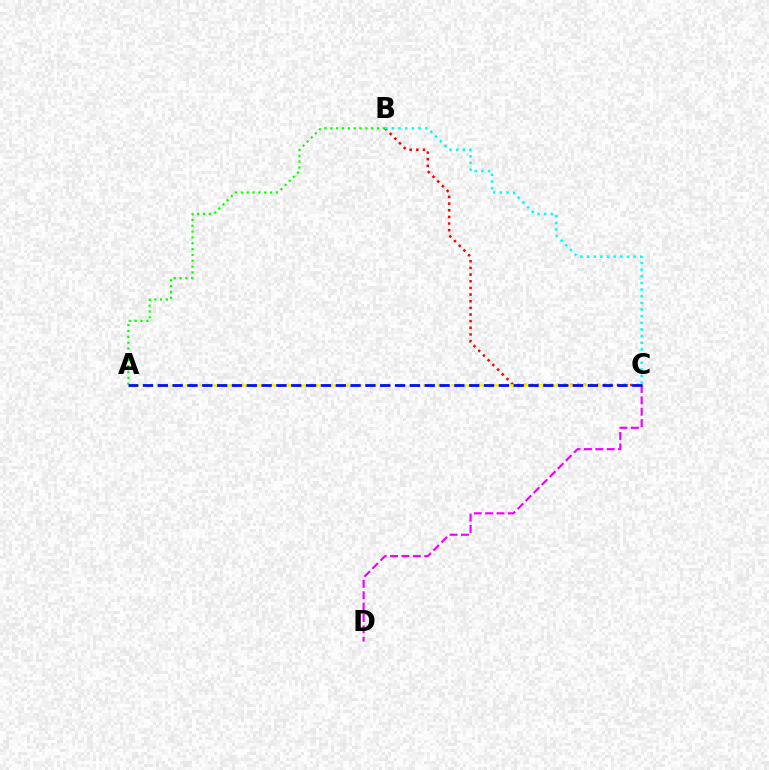{('B', 'C'): [{'color': '#ff0000', 'line_style': 'dotted', 'thickness': 1.81}, {'color': '#00fff6', 'line_style': 'dotted', 'thickness': 1.81}], ('A', 'B'): [{'color': '#08ff00', 'line_style': 'dotted', 'thickness': 1.59}], ('A', 'C'): [{'color': '#fcf500', 'line_style': 'dashed', 'thickness': 1.9}, {'color': '#0010ff', 'line_style': 'dashed', 'thickness': 2.01}], ('C', 'D'): [{'color': '#ee00ff', 'line_style': 'dashed', 'thickness': 1.55}]}